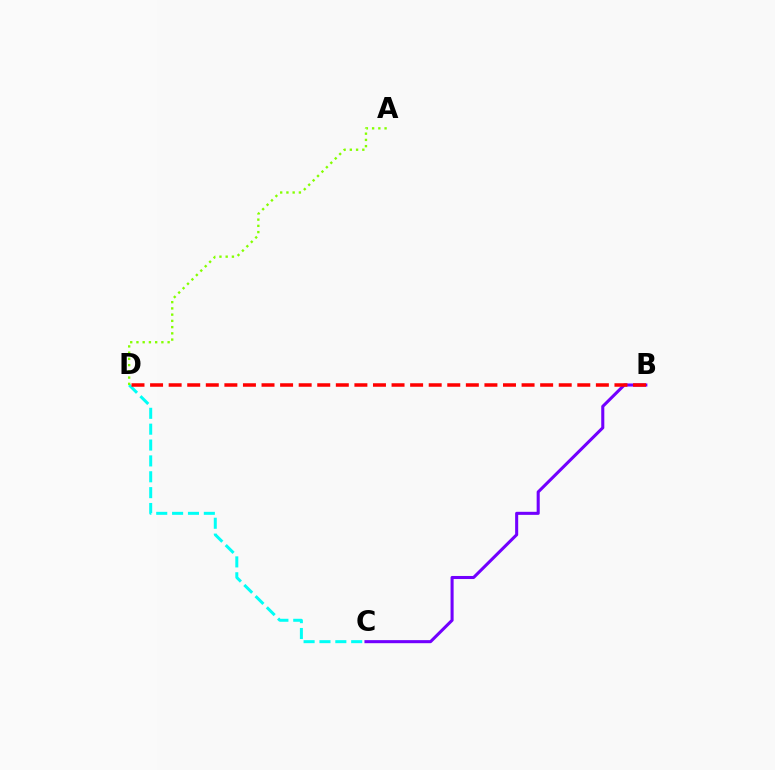{('C', 'D'): [{'color': '#00fff6', 'line_style': 'dashed', 'thickness': 2.16}], ('B', 'C'): [{'color': '#7200ff', 'line_style': 'solid', 'thickness': 2.2}], ('B', 'D'): [{'color': '#ff0000', 'line_style': 'dashed', 'thickness': 2.52}], ('A', 'D'): [{'color': '#84ff00', 'line_style': 'dotted', 'thickness': 1.69}]}